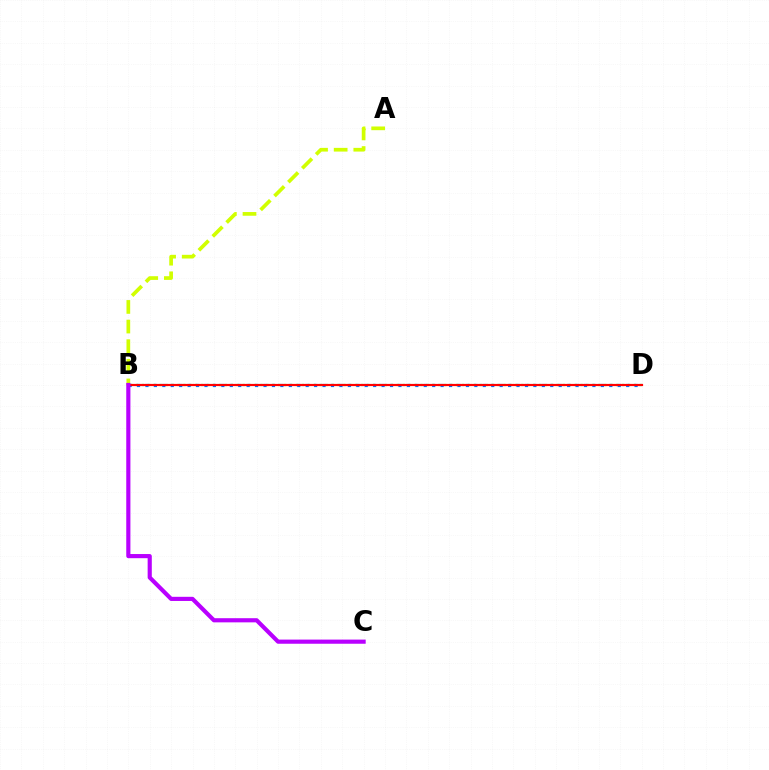{('B', 'D'): [{'color': '#00ff5c', 'line_style': 'dotted', 'thickness': 1.61}, {'color': '#0074ff', 'line_style': 'dotted', 'thickness': 2.29}, {'color': '#ff0000', 'line_style': 'solid', 'thickness': 1.58}], ('A', 'B'): [{'color': '#d1ff00', 'line_style': 'dashed', 'thickness': 2.67}], ('B', 'C'): [{'color': '#b900ff', 'line_style': 'solid', 'thickness': 2.99}]}